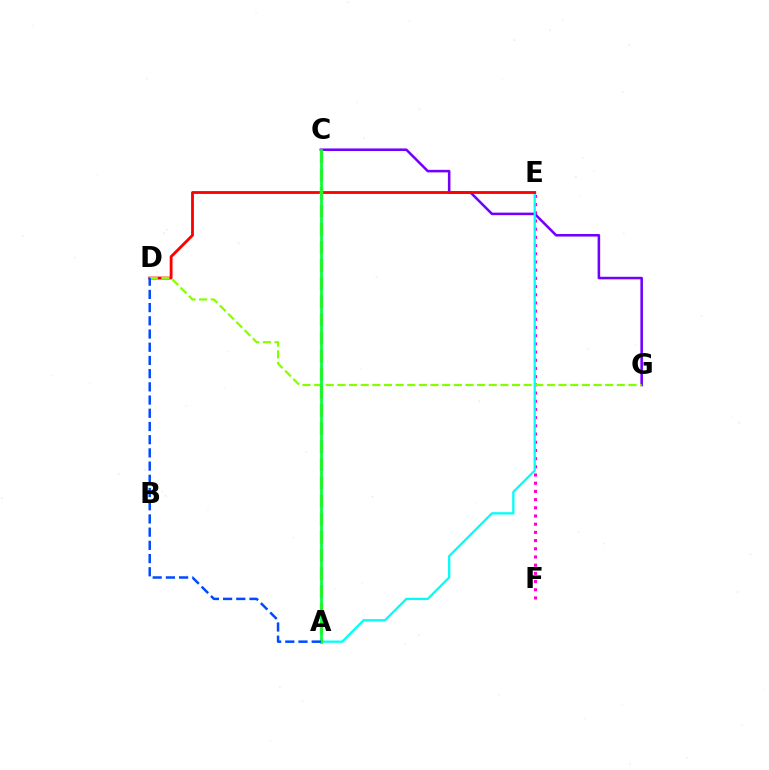{('E', 'F'): [{'color': '#ff00cf', 'line_style': 'dotted', 'thickness': 2.23}], ('C', 'G'): [{'color': '#7200ff', 'line_style': 'solid', 'thickness': 1.84}], ('A', 'E'): [{'color': '#00fff6', 'line_style': 'solid', 'thickness': 1.65}], ('D', 'E'): [{'color': '#ff0000', 'line_style': 'solid', 'thickness': 2.04}], ('A', 'C'): [{'color': '#ffbd00', 'line_style': 'dashed', 'thickness': 2.46}, {'color': '#00ff39', 'line_style': 'solid', 'thickness': 1.95}], ('D', 'G'): [{'color': '#84ff00', 'line_style': 'dashed', 'thickness': 1.58}], ('A', 'D'): [{'color': '#004bff', 'line_style': 'dashed', 'thickness': 1.79}]}